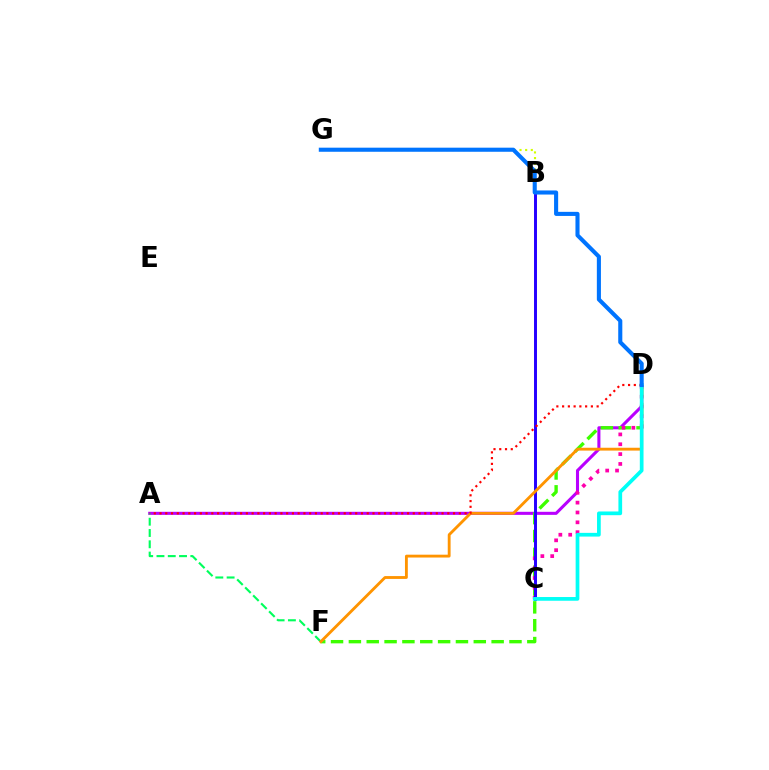{('B', 'G'): [{'color': '#d1ff00', 'line_style': 'dotted', 'thickness': 1.53}], ('A', 'D'): [{'color': '#b900ff', 'line_style': 'solid', 'thickness': 2.21}, {'color': '#ff0000', 'line_style': 'dotted', 'thickness': 1.56}], ('D', 'F'): [{'color': '#3dff00', 'line_style': 'dashed', 'thickness': 2.42}, {'color': '#ff9400', 'line_style': 'solid', 'thickness': 2.05}], ('A', 'F'): [{'color': '#00ff5c', 'line_style': 'dashed', 'thickness': 1.53}], ('C', 'D'): [{'color': '#ff00ac', 'line_style': 'dotted', 'thickness': 2.68}, {'color': '#00fff6', 'line_style': 'solid', 'thickness': 2.68}], ('B', 'C'): [{'color': '#2500ff', 'line_style': 'solid', 'thickness': 2.13}], ('D', 'G'): [{'color': '#0074ff', 'line_style': 'solid', 'thickness': 2.94}]}